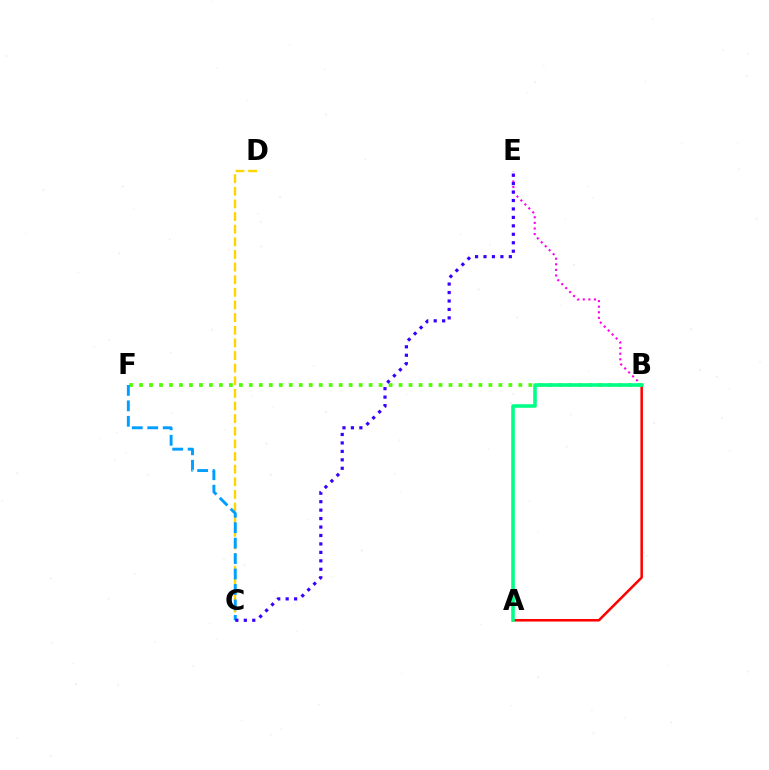{('A', 'B'): [{'color': '#ff0000', 'line_style': 'solid', 'thickness': 1.82}, {'color': '#00ff86', 'line_style': 'solid', 'thickness': 2.57}], ('B', 'E'): [{'color': '#ff00ed', 'line_style': 'dotted', 'thickness': 1.52}], ('B', 'F'): [{'color': '#4fff00', 'line_style': 'dotted', 'thickness': 2.71}], ('C', 'D'): [{'color': '#ffd500', 'line_style': 'dashed', 'thickness': 1.72}], ('C', 'F'): [{'color': '#009eff', 'line_style': 'dashed', 'thickness': 2.1}], ('C', 'E'): [{'color': '#3700ff', 'line_style': 'dotted', 'thickness': 2.3}]}